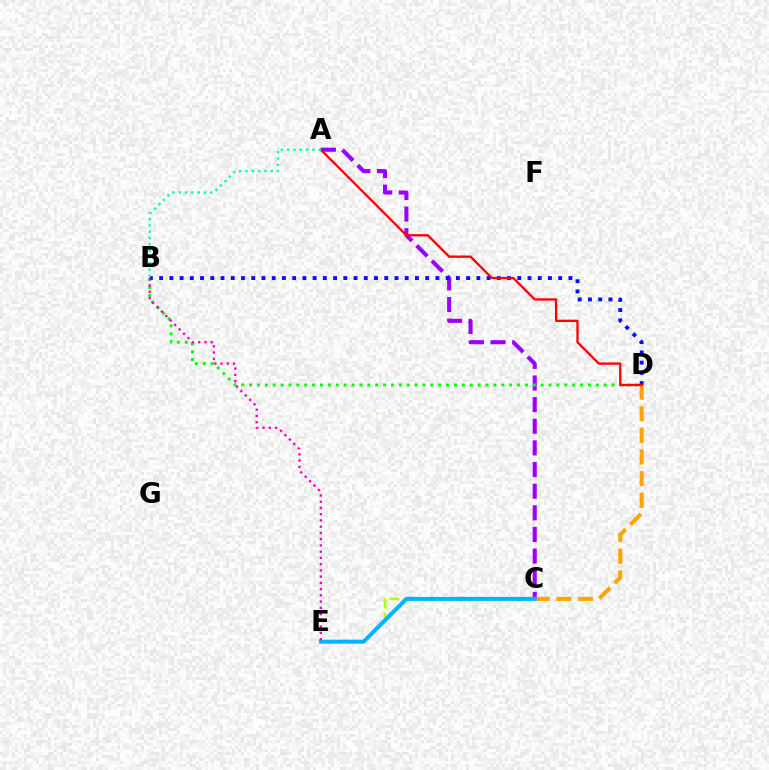{('A', 'C'): [{'color': '#9b00ff', 'line_style': 'dashed', 'thickness': 2.94}], ('B', 'D'): [{'color': '#08ff00', 'line_style': 'dotted', 'thickness': 2.14}, {'color': '#0010ff', 'line_style': 'dotted', 'thickness': 2.78}], ('C', 'D'): [{'color': '#ffa500', 'line_style': 'dashed', 'thickness': 2.94}], ('C', 'E'): [{'color': '#b3ff00', 'line_style': 'dashed', 'thickness': 1.92}, {'color': '#00b5ff', 'line_style': 'solid', 'thickness': 2.9}], ('B', 'E'): [{'color': '#ff00bd', 'line_style': 'dotted', 'thickness': 1.7}], ('A', 'D'): [{'color': '#ff0000', 'line_style': 'solid', 'thickness': 1.66}], ('A', 'B'): [{'color': '#00ff9d', 'line_style': 'dotted', 'thickness': 1.71}]}